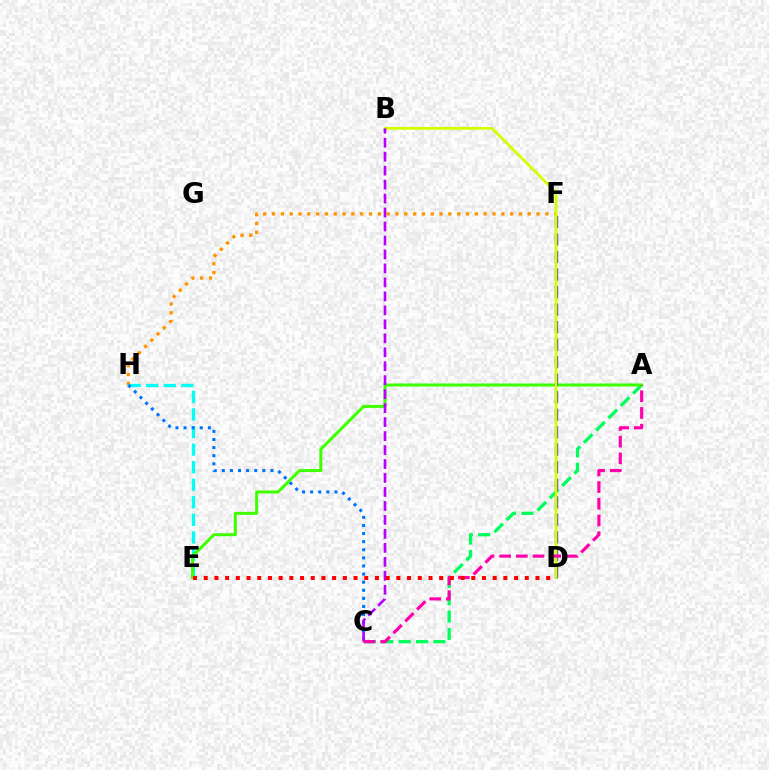{('F', 'H'): [{'color': '#ff9400', 'line_style': 'dotted', 'thickness': 2.4}], ('A', 'C'): [{'color': '#00ff5c', 'line_style': 'dashed', 'thickness': 2.36}, {'color': '#ff00ac', 'line_style': 'dashed', 'thickness': 2.27}], ('E', 'H'): [{'color': '#00fff6', 'line_style': 'dashed', 'thickness': 2.39}], ('C', 'H'): [{'color': '#0074ff', 'line_style': 'dotted', 'thickness': 2.2}], ('A', 'E'): [{'color': '#3dff00', 'line_style': 'solid', 'thickness': 2.18}], ('D', 'F'): [{'color': '#2500ff', 'line_style': 'dashed', 'thickness': 2.38}], ('B', 'D'): [{'color': '#d1ff00', 'line_style': 'solid', 'thickness': 2.0}], ('B', 'C'): [{'color': '#b900ff', 'line_style': 'dashed', 'thickness': 1.9}], ('D', 'E'): [{'color': '#ff0000', 'line_style': 'dotted', 'thickness': 2.91}]}